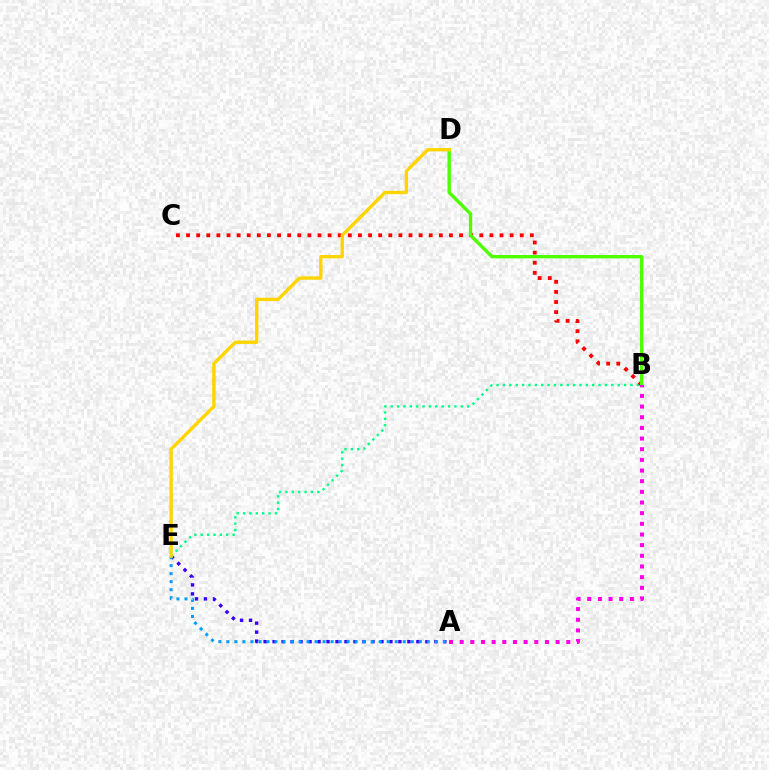{('A', 'E'): [{'color': '#3700ff', 'line_style': 'dotted', 'thickness': 2.44}, {'color': '#009eff', 'line_style': 'dotted', 'thickness': 2.18}], ('B', 'E'): [{'color': '#00ff86', 'line_style': 'dotted', 'thickness': 1.73}], ('B', 'C'): [{'color': '#ff0000', 'line_style': 'dotted', 'thickness': 2.75}], ('B', 'D'): [{'color': '#4fff00', 'line_style': 'solid', 'thickness': 2.43}], ('D', 'E'): [{'color': '#ffd500', 'line_style': 'solid', 'thickness': 2.43}], ('A', 'B'): [{'color': '#ff00ed', 'line_style': 'dotted', 'thickness': 2.9}]}